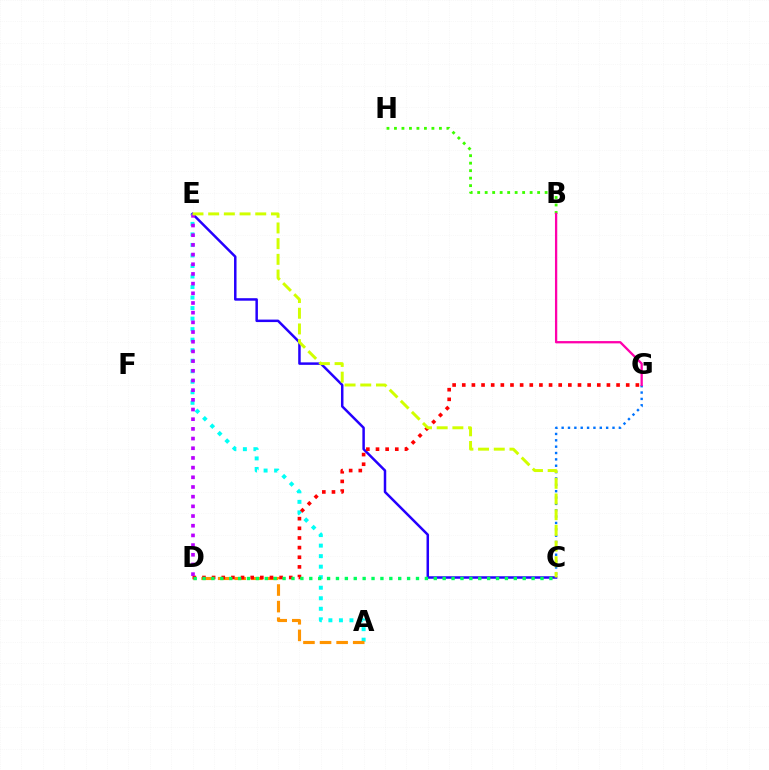{('C', 'G'): [{'color': '#0074ff', 'line_style': 'dotted', 'thickness': 1.73}], ('C', 'E'): [{'color': '#2500ff', 'line_style': 'solid', 'thickness': 1.79}, {'color': '#d1ff00', 'line_style': 'dashed', 'thickness': 2.13}], ('B', 'H'): [{'color': '#3dff00', 'line_style': 'dotted', 'thickness': 2.04}], ('A', 'E'): [{'color': '#00fff6', 'line_style': 'dotted', 'thickness': 2.86}], ('A', 'D'): [{'color': '#ff9400', 'line_style': 'dashed', 'thickness': 2.25}], ('D', 'G'): [{'color': '#ff0000', 'line_style': 'dotted', 'thickness': 2.62}], ('B', 'G'): [{'color': '#ff00ac', 'line_style': 'solid', 'thickness': 1.65}], ('D', 'E'): [{'color': '#b900ff', 'line_style': 'dotted', 'thickness': 2.63}], ('C', 'D'): [{'color': '#00ff5c', 'line_style': 'dotted', 'thickness': 2.42}]}